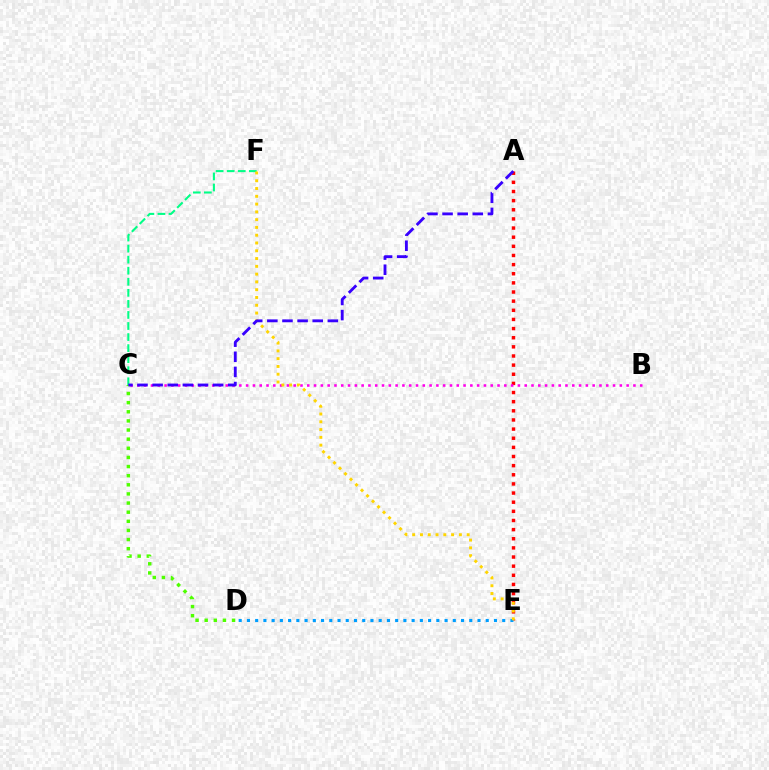{('A', 'E'): [{'color': '#ff0000', 'line_style': 'dotted', 'thickness': 2.48}], ('C', 'D'): [{'color': '#4fff00', 'line_style': 'dotted', 'thickness': 2.48}], ('B', 'C'): [{'color': '#ff00ed', 'line_style': 'dotted', 'thickness': 1.85}], ('C', 'F'): [{'color': '#00ff86', 'line_style': 'dashed', 'thickness': 1.5}], ('D', 'E'): [{'color': '#009eff', 'line_style': 'dotted', 'thickness': 2.24}], ('E', 'F'): [{'color': '#ffd500', 'line_style': 'dotted', 'thickness': 2.11}], ('A', 'C'): [{'color': '#3700ff', 'line_style': 'dashed', 'thickness': 2.05}]}